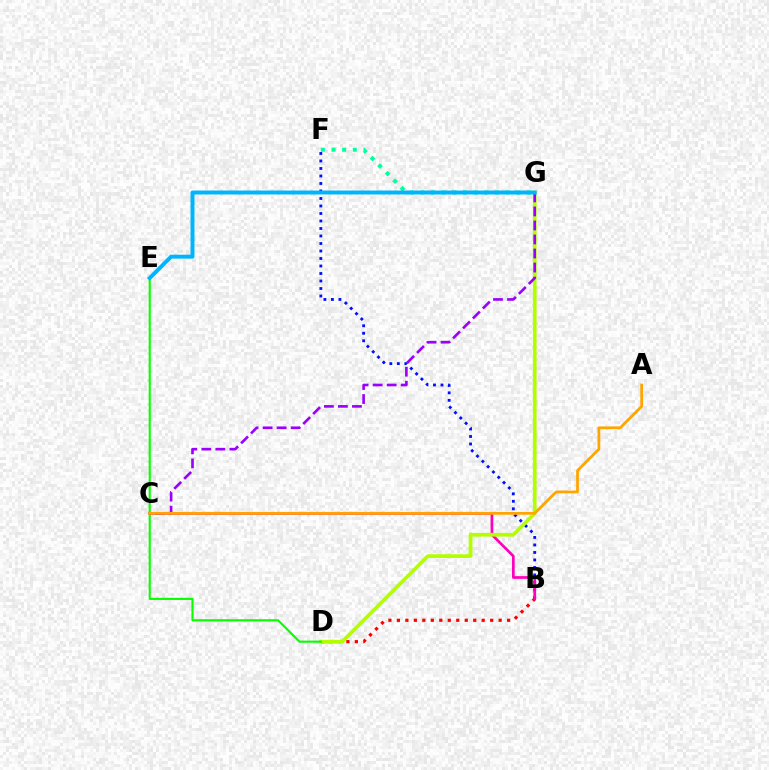{('B', 'D'): [{'color': '#ff0000', 'line_style': 'dotted', 'thickness': 2.3}], ('B', 'F'): [{'color': '#0010ff', 'line_style': 'dotted', 'thickness': 2.04}], ('B', 'C'): [{'color': '#ff00bd', 'line_style': 'solid', 'thickness': 1.95}], ('D', 'G'): [{'color': '#b3ff00', 'line_style': 'solid', 'thickness': 2.68}], ('D', 'E'): [{'color': '#08ff00', 'line_style': 'solid', 'thickness': 1.53}], ('F', 'G'): [{'color': '#00ff9d', 'line_style': 'dotted', 'thickness': 2.9}], ('C', 'G'): [{'color': '#9b00ff', 'line_style': 'dashed', 'thickness': 1.91}], ('E', 'G'): [{'color': '#00b5ff', 'line_style': 'solid', 'thickness': 2.84}], ('A', 'C'): [{'color': '#ffa500', 'line_style': 'solid', 'thickness': 1.98}]}